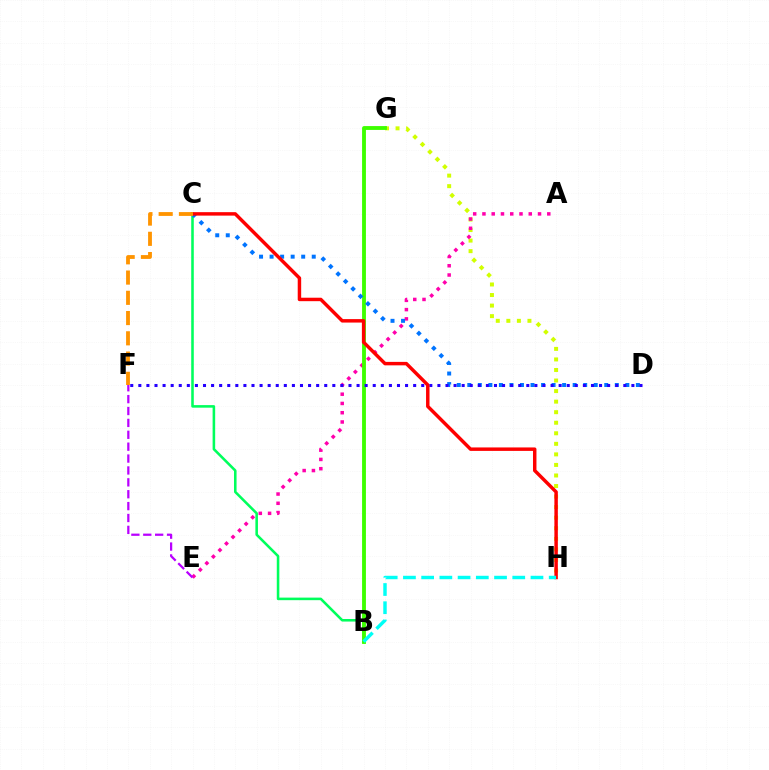{('G', 'H'): [{'color': '#d1ff00', 'line_style': 'dotted', 'thickness': 2.87}], ('A', 'E'): [{'color': '#ff00ac', 'line_style': 'dotted', 'thickness': 2.52}], ('B', 'C'): [{'color': '#00ff5c', 'line_style': 'solid', 'thickness': 1.85}], ('B', 'G'): [{'color': '#3dff00', 'line_style': 'solid', 'thickness': 2.77}], ('C', 'D'): [{'color': '#0074ff', 'line_style': 'dotted', 'thickness': 2.86}], ('D', 'F'): [{'color': '#2500ff', 'line_style': 'dotted', 'thickness': 2.2}], ('C', 'H'): [{'color': '#ff0000', 'line_style': 'solid', 'thickness': 2.49}], ('C', 'F'): [{'color': '#ff9400', 'line_style': 'dashed', 'thickness': 2.75}], ('B', 'H'): [{'color': '#00fff6', 'line_style': 'dashed', 'thickness': 2.48}], ('E', 'F'): [{'color': '#b900ff', 'line_style': 'dashed', 'thickness': 1.61}]}